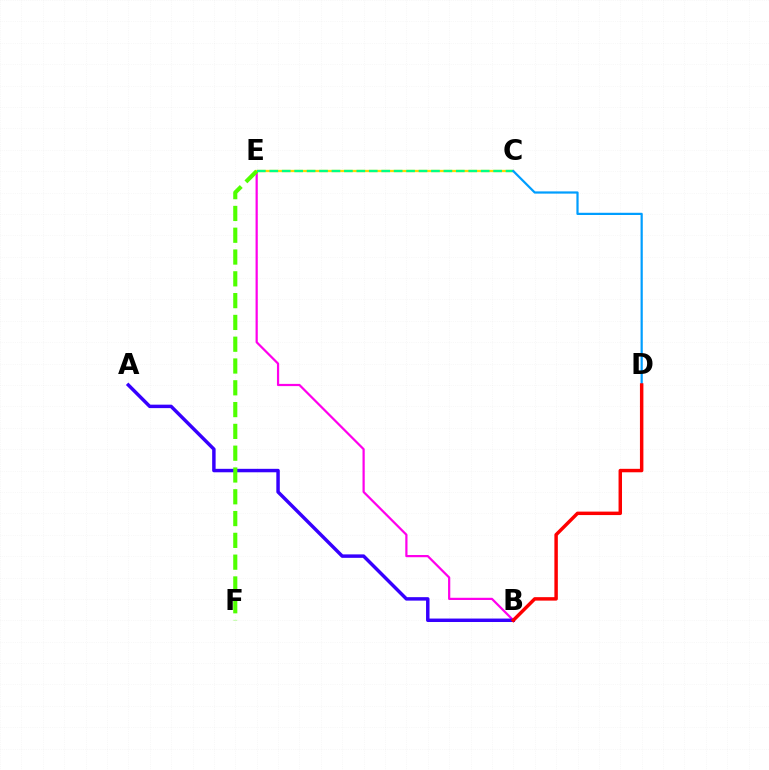{('B', 'E'): [{'color': '#ff00ed', 'line_style': 'solid', 'thickness': 1.6}], ('C', 'E'): [{'color': '#ffd500', 'line_style': 'solid', 'thickness': 1.66}, {'color': '#00ff86', 'line_style': 'dashed', 'thickness': 1.69}], ('A', 'B'): [{'color': '#3700ff', 'line_style': 'solid', 'thickness': 2.49}], ('E', 'F'): [{'color': '#4fff00', 'line_style': 'dashed', 'thickness': 2.96}], ('C', 'D'): [{'color': '#009eff', 'line_style': 'solid', 'thickness': 1.6}], ('B', 'D'): [{'color': '#ff0000', 'line_style': 'solid', 'thickness': 2.49}]}